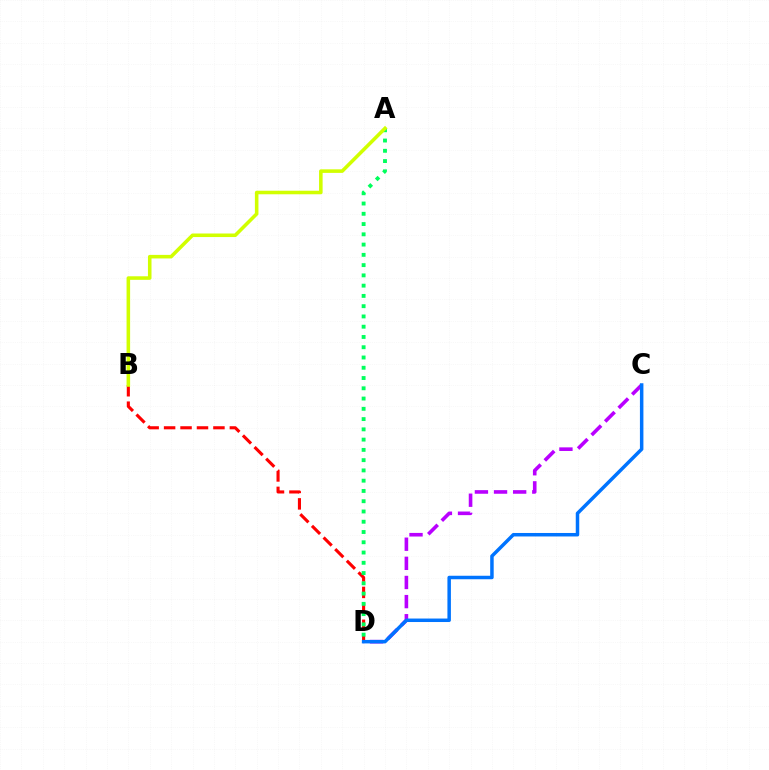{('B', 'D'): [{'color': '#ff0000', 'line_style': 'dashed', 'thickness': 2.23}], ('C', 'D'): [{'color': '#b900ff', 'line_style': 'dashed', 'thickness': 2.6}, {'color': '#0074ff', 'line_style': 'solid', 'thickness': 2.51}], ('A', 'D'): [{'color': '#00ff5c', 'line_style': 'dotted', 'thickness': 2.79}], ('A', 'B'): [{'color': '#d1ff00', 'line_style': 'solid', 'thickness': 2.56}]}